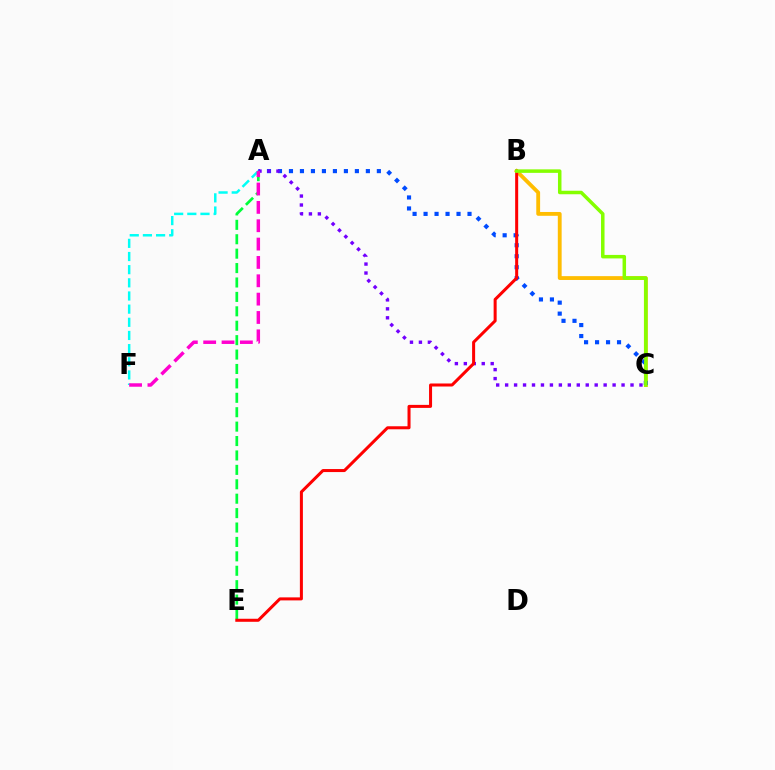{('B', 'C'): [{'color': '#ffbd00', 'line_style': 'solid', 'thickness': 2.76}, {'color': '#84ff00', 'line_style': 'solid', 'thickness': 2.52}], ('A', 'C'): [{'color': '#004bff', 'line_style': 'dotted', 'thickness': 2.99}, {'color': '#7200ff', 'line_style': 'dotted', 'thickness': 2.43}], ('A', 'F'): [{'color': '#00fff6', 'line_style': 'dashed', 'thickness': 1.79}, {'color': '#ff00cf', 'line_style': 'dashed', 'thickness': 2.49}], ('A', 'E'): [{'color': '#00ff39', 'line_style': 'dashed', 'thickness': 1.96}], ('B', 'E'): [{'color': '#ff0000', 'line_style': 'solid', 'thickness': 2.17}]}